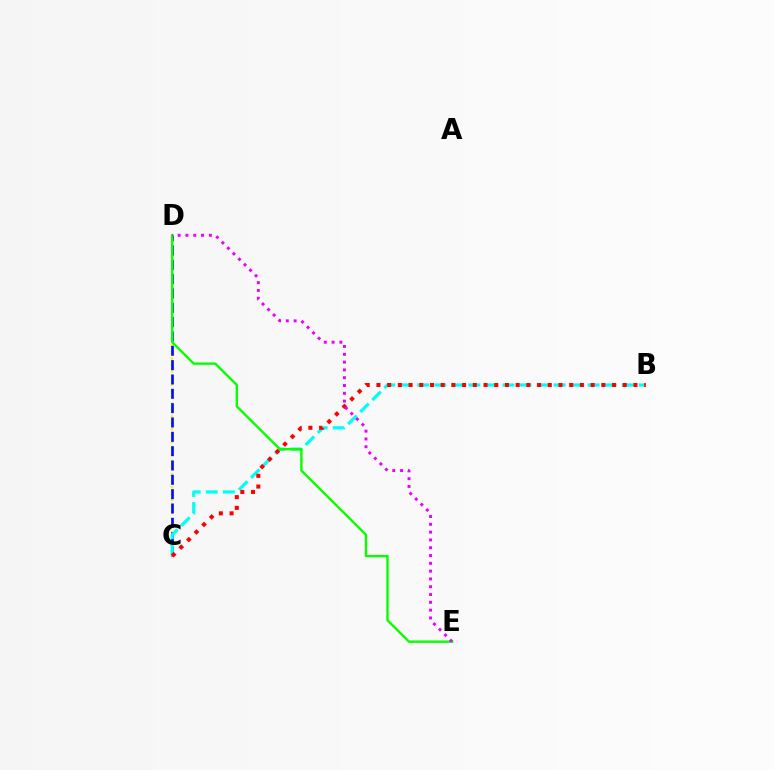{('C', 'D'): [{'color': '#fcf500', 'line_style': 'dotted', 'thickness': 1.75}, {'color': '#0010ff', 'line_style': 'dashed', 'thickness': 1.95}], ('B', 'C'): [{'color': '#00fff6', 'line_style': 'dashed', 'thickness': 2.31}, {'color': '#ff0000', 'line_style': 'dotted', 'thickness': 2.91}], ('D', 'E'): [{'color': '#08ff00', 'line_style': 'solid', 'thickness': 1.72}, {'color': '#ee00ff', 'line_style': 'dotted', 'thickness': 2.12}]}